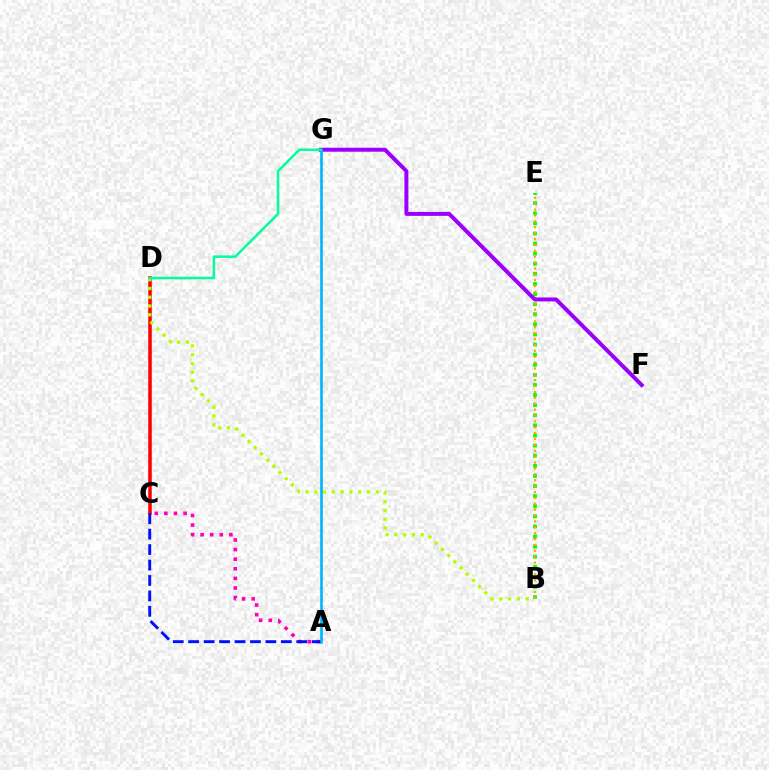{('B', 'E'): [{'color': '#08ff00', 'line_style': 'dotted', 'thickness': 2.74}, {'color': '#ffa500', 'line_style': 'dotted', 'thickness': 1.6}], ('C', 'D'): [{'color': '#ff0000', 'line_style': 'solid', 'thickness': 2.55}], ('B', 'D'): [{'color': '#b3ff00', 'line_style': 'dotted', 'thickness': 2.38}], ('A', 'C'): [{'color': '#ff00bd', 'line_style': 'dotted', 'thickness': 2.61}, {'color': '#0010ff', 'line_style': 'dashed', 'thickness': 2.1}], ('F', 'G'): [{'color': '#9b00ff', 'line_style': 'solid', 'thickness': 2.86}], ('A', 'G'): [{'color': '#00b5ff', 'line_style': 'solid', 'thickness': 1.89}], ('D', 'G'): [{'color': '#00ff9d', 'line_style': 'solid', 'thickness': 1.8}]}